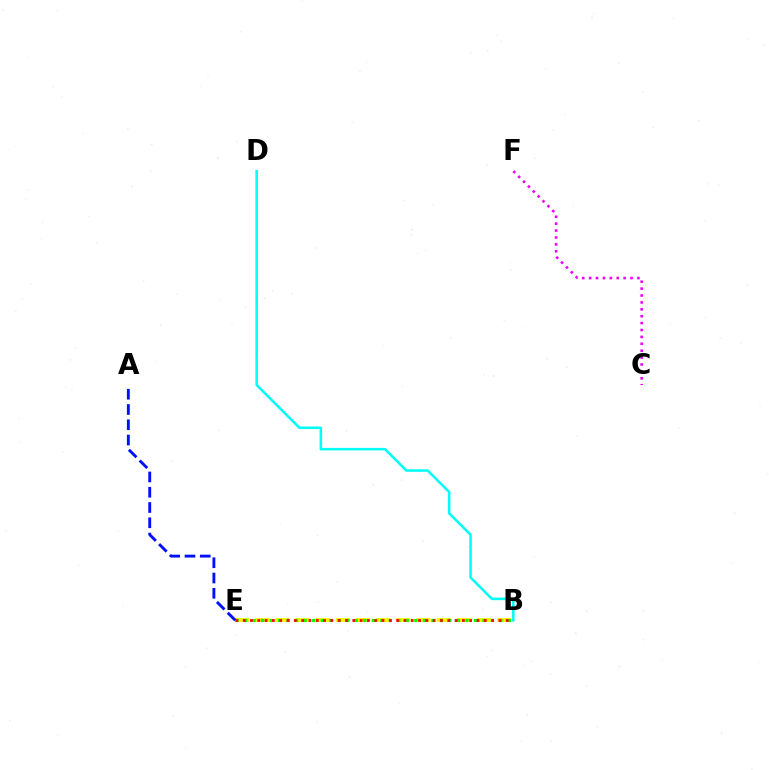{('B', 'E'): [{'color': '#fcf500', 'line_style': 'dashed', 'thickness': 2.74}, {'color': '#08ff00', 'line_style': 'dotted', 'thickness': 2.31}, {'color': '#ff0000', 'line_style': 'dotted', 'thickness': 1.99}], ('C', 'F'): [{'color': '#ee00ff', 'line_style': 'dotted', 'thickness': 1.87}], ('B', 'D'): [{'color': '#00fff6', 'line_style': 'solid', 'thickness': 1.84}], ('A', 'E'): [{'color': '#0010ff', 'line_style': 'dashed', 'thickness': 2.07}]}